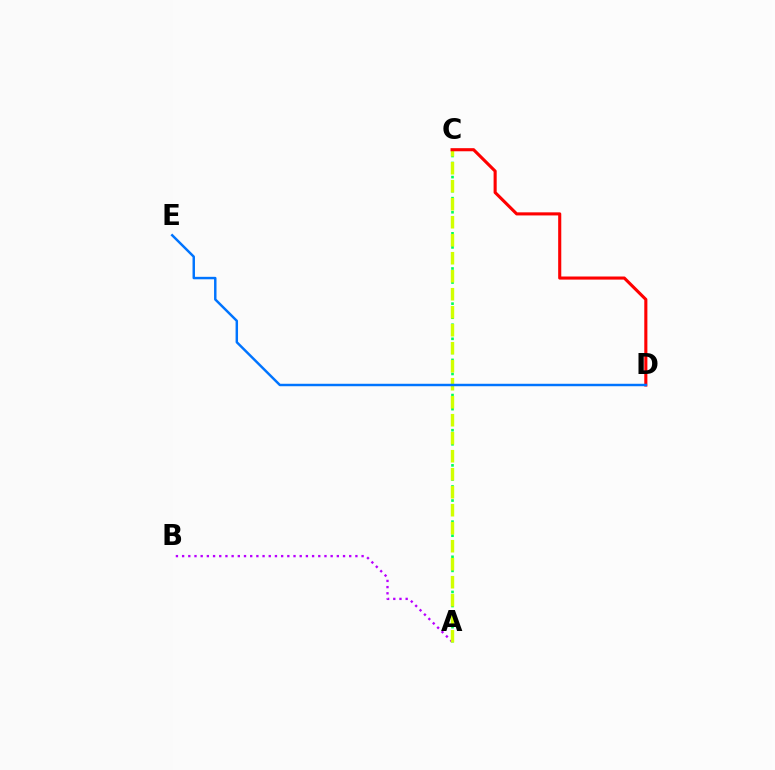{('A', 'C'): [{'color': '#00ff5c', 'line_style': 'dotted', 'thickness': 1.91}, {'color': '#d1ff00', 'line_style': 'dashed', 'thickness': 2.45}], ('A', 'B'): [{'color': '#b900ff', 'line_style': 'dotted', 'thickness': 1.68}], ('C', 'D'): [{'color': '#ff0000', 'line_style': 'solid', 'thickness': 2.23}], ('D', 'E'): [{'color': '#0074ff', 'line_style': 'solid', 'thickness': 1.77}]}